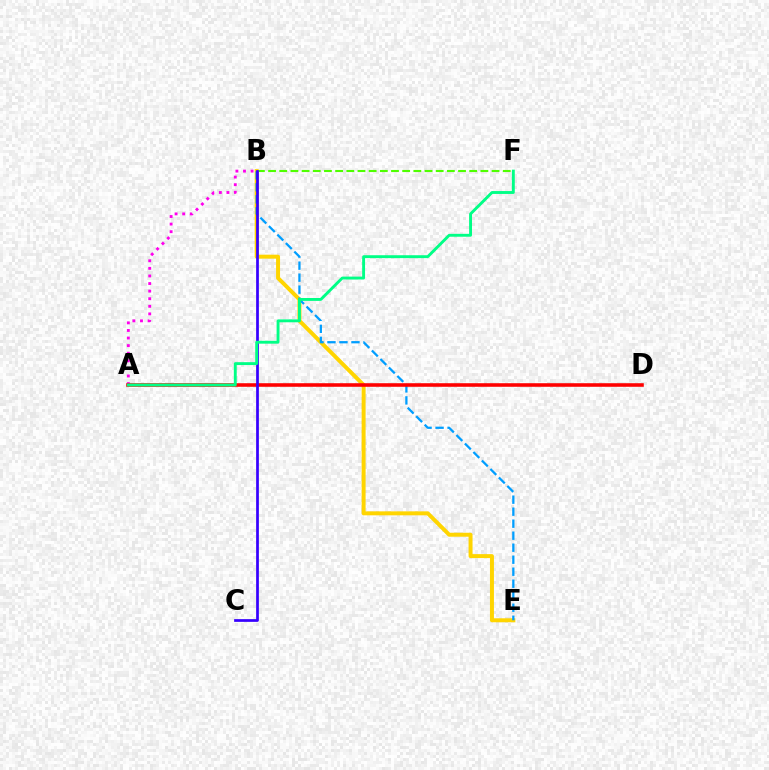{('B', 'F'): [{'color': '#4fff00', 'line_style': 'dashed', 'thickness': 1.52}], ('B', 'E'): [{'color': '#ffd500', 'line_style': 'solid', 'thickness': 2.86}, {'color': '#009eff', 'line_style': 'dashed', 'thickness': 1.63}], ('A', 'B'): [{'color': '#ff00ed', 'line_style': 'dotted', 'thickness': 2.06}], ('A', 'D'): [{'color': '#ff0000', 'line_style': 'solid', 'thickness': 2.57}], ('B', 'C'): [{'color': '#3700ff', 'line_style': 'solid', 'thickness': 1.96}], ('A', 'F'): [{'color': '#00ff86', 'line_style': 'solid', 'thickness': 2.08}]}